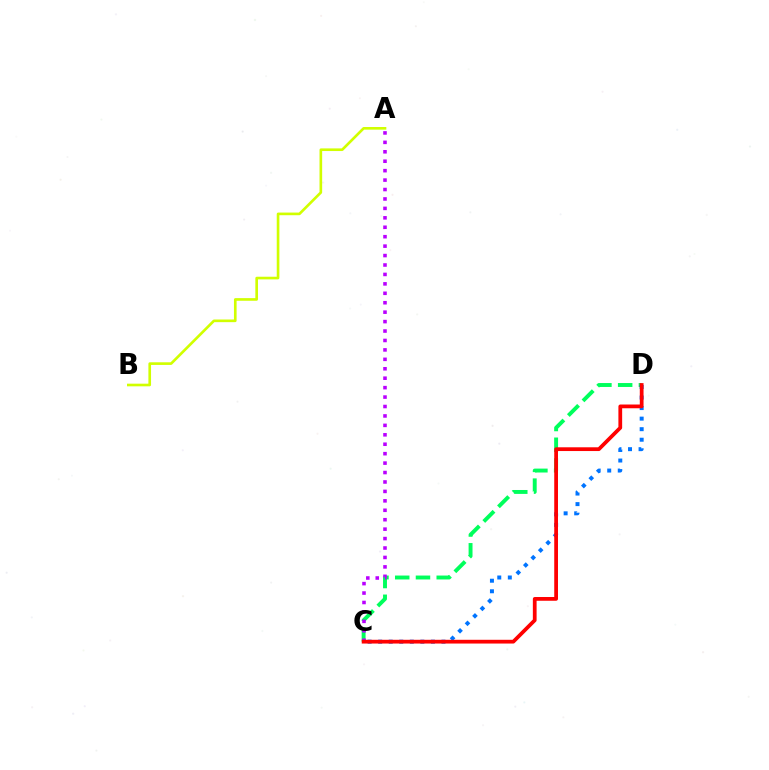{('C', 'D'): [{'color': '#00ff5c', 'line_style': 'dashed', 'thickness': 2.82}, {'color': '#0074ff', 'line_style': 'dotted', 'thickness': 2.87}, {'color': '#ff0000', 'line_style': 'solid', 'thickness': 2.7}], ('A', 'C'): [{'color': '#b900ff', 'line_style': 'dotted', 'thickness': 2.56}], ('A', 'B'): [{'color': '#d1ff00', 'line_style': 'solid', 'thickness': 1.91}]}